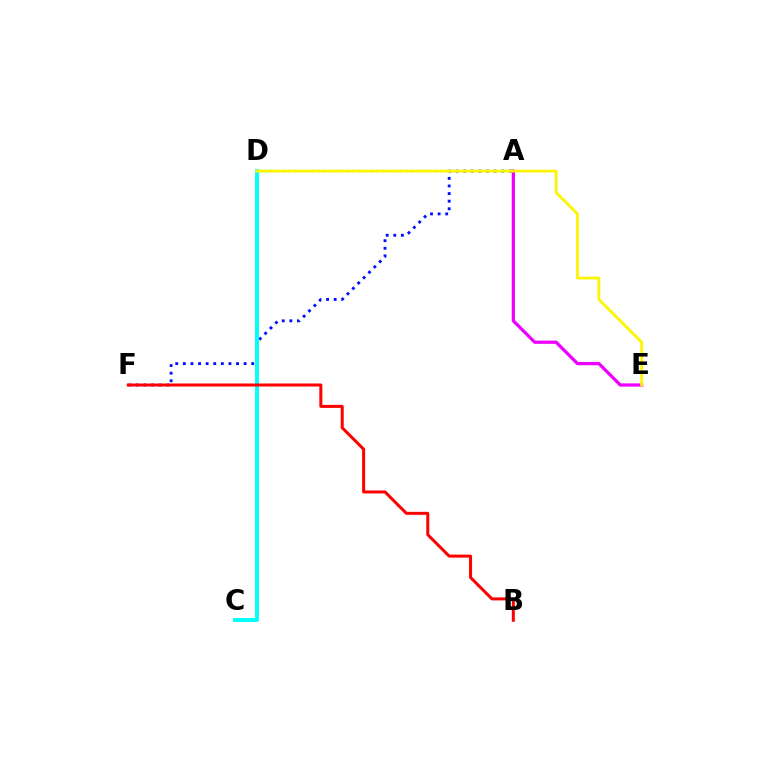{('A', 'F'): [{'color': '#0010ff', 'line_style': 'dotted', 'thickness': 2.06}], ('A', 'D'): [{'color': '#08ff00', 'line_style': 'dotted', 'thickness': 1.59}], ('C', 'D'): [{'color': '#00fff6', 'line_style': 'solid', 'thickness': 2.81}], ('A', 'E'): [{'color': '#ee00ff', 'line_style': 'solid', 'thickness': 2.34}], ('B', 'F'): [{'color': '#ff0000', 'line_style': 'solid', 'thickness': 2.17}], ('D', 'E'): [{'color': '#fcf500', 'line_style': 'solid', 'thickness': 2.01}]}